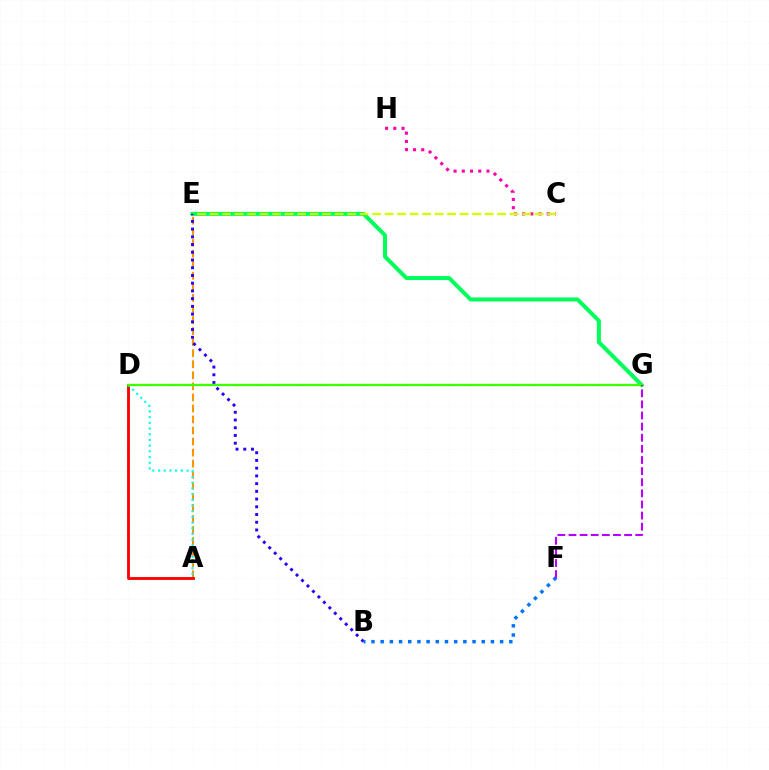{('A', 'E'): [{'color': '#ff9400', 'line_style': 'dashed', 'thickness': 1.5}], ('A', 'D'): [{'color': '#ff0000', 'line_style': 'solid', 'thickness': 2.06}, {'color': '#00fff6', 'line_style': 'dotted', 'thickness': 1.55}], ('E', 'G'): [{'color': '#00ff5c', 'line_style': 'solid', 'thickness': 2.89}], ('C', 'H'): [{'color': '#ff00ac', 'line_style': 'dotted', 'thickness': 2.24}], ('B', 'E'): [{'color': '#2500ff', 'line_style': 'dotted', 'thickness': 2.1}], ('D', 'G'): [{'color': '#3dff00', 'line_style': 'solid', 'thickness': 1.67}], ('B', 'F'): [{'color': '#0074ff', 'line_style': 'dotted', 'thickness': 2.5}], ('F', 'G'): [{'color': '#b900ff', 'line_style': 'dashed', 'thickness': 1.51}], ('C', 'E'): [{'color': '#d1ff00', 'line_style': 'dashed', 'thickness': 1.7}]}